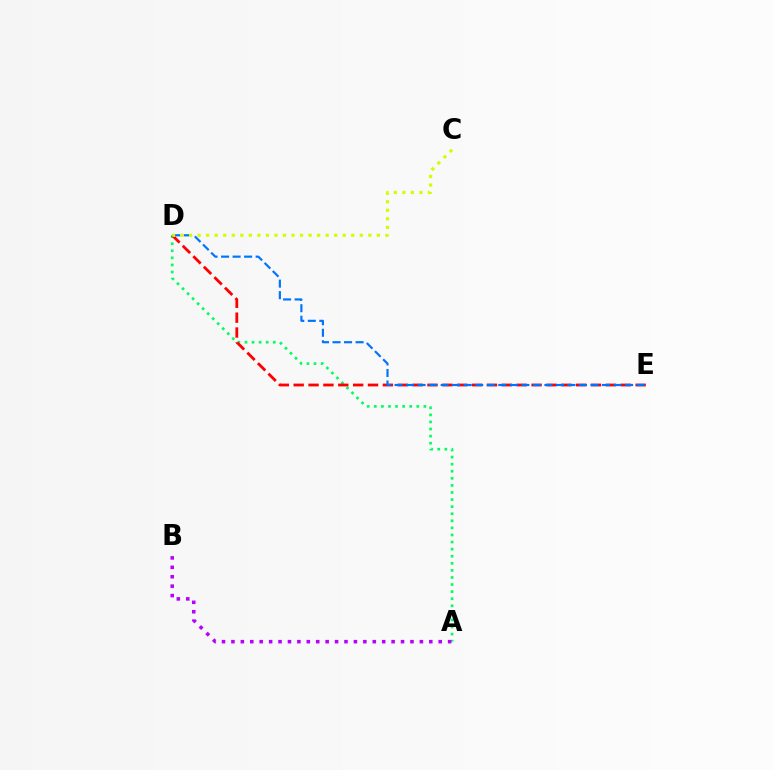{('A', 'D'): [{'color': '#00ff5c', 'line_style': 'dotted', 'thickness': 1.92}], ('D', 'E'): [{'color': '#ff0000', 'line_style': 'dashed', 'thickness': 2.02}, {'color': '#0074ff', 'line_style': 'dashed', 'thickness': 1.57}], ('C', 'D'): [{'color': '#d1ff00', 'line_style': 'dotted', 'thickness': 2.32}], ('A', 'B'): [{'color': '#b900ff', 'line_style': 'dotted', 'thickness': 2.56}]}